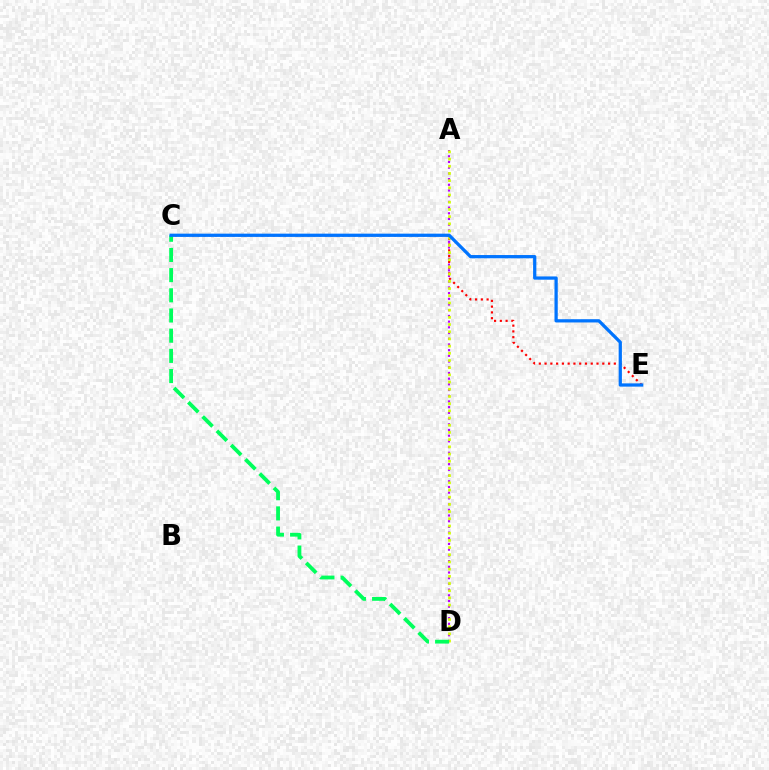{('C', 'E'): [{'color': '#ff0000', 'line_style': 'dotted', 'thickness': 1.57}, {'color': '#0074ff', 'line_style': 'solid', 'thickness': 2.34}], ('A', 'D'): [{'color': '#b900ff', 'line_style': 'dotted', 'thickness': 1.55}, {'color': '#d1ff00', 'line_style': 'dotted', 'thickness': 1.95}], ('C', 'D'): [{'color': '#00ff5c', 'line_style': 'dashed', 'thickness': 2.74}]}